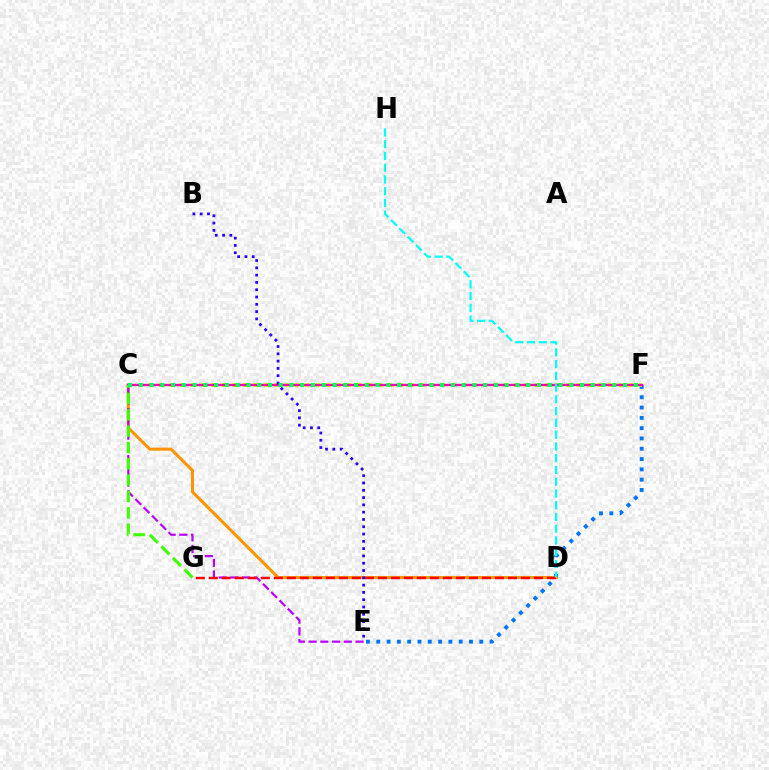{('E', 'F'): [{'color': '#0074ff', 'line_style': 'dotted', 'thickness': 2.8}], ('C', 'D'): [{'color': '#ff9400', 'line_style': 'solid', 'thickness': 2.19}], ('C', 'E'): [{'color': '#b900ff', 'line_style': 'dashed', 'thickness': 1.59}], ('C', 'F'): [{'color': '#d1ff00', 'line_style': 'dotted', 'thickness': 2.83}, {'color': '#ff00ac', 'line_style': 'solid', 'thickness': 1.71}, {'color': '#00ff5c', 'line_style': 'dotted', 'thickness': 2.92}], ('D', 'G'): [{'color': '#ff0000', 'line_style': 'dashed', 'thickness': 1.77}], ('C', 'G'): [{'color': '#3dff00', 'line_style': 'dashed', 'thickness': 2.22}], ('B', 'E'): [{'color': '#2500ff', 'line_style': 'dotted', 'thickness': 1.98}], ('D', 'H'): [{'color': '#00fff6', 'line_style': 'dashed', 'thickness': 1.6}]}